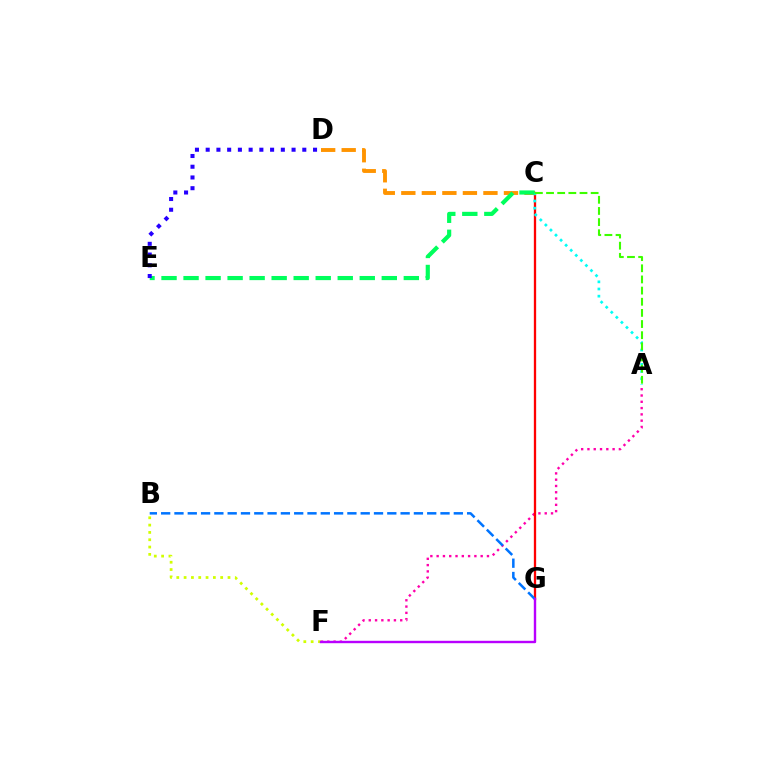{('C', 'D'): [{'color': '#ff9400', 'line_style': 'dashed', 'thickness': 2.79}], ('A', 'F'): [{'color': '#ff00ac', 'line_style': 'dotted', 'thickness': 1.71}], ('B', 'F'): [{'color': '#d1ff00', 'line_style': 'dotted', 'thickness': 1.99}], ('C', 'G'): [{'color': '#ff0000', 'line_style': 'solid', 'thickness': 1.66}], ('A', 'C'): [{'color': '#00fff6', 'line_style': 'dotted', 'thickness': 1.95}, {'color': '#3dff00', 'line_style': 'dashed', 'thickness': 1.51}], ('B', 'G'): [{'color': '#0074ff', 'line_style': 'dashed', 'thickness': 1.81}], ('C', 'E'): [{'color': '#00ff5c', 'line_style': 'dashed', 'thickness': 2.99}], ('D', 'E'): [{'color': '#2500ff', 'line_style': 'dotted', 'thickness': 2.92}], ('F', 'G'): [{'color': '#b900ff', 'line_style': 'solid', 'thickness': 1.72}]}